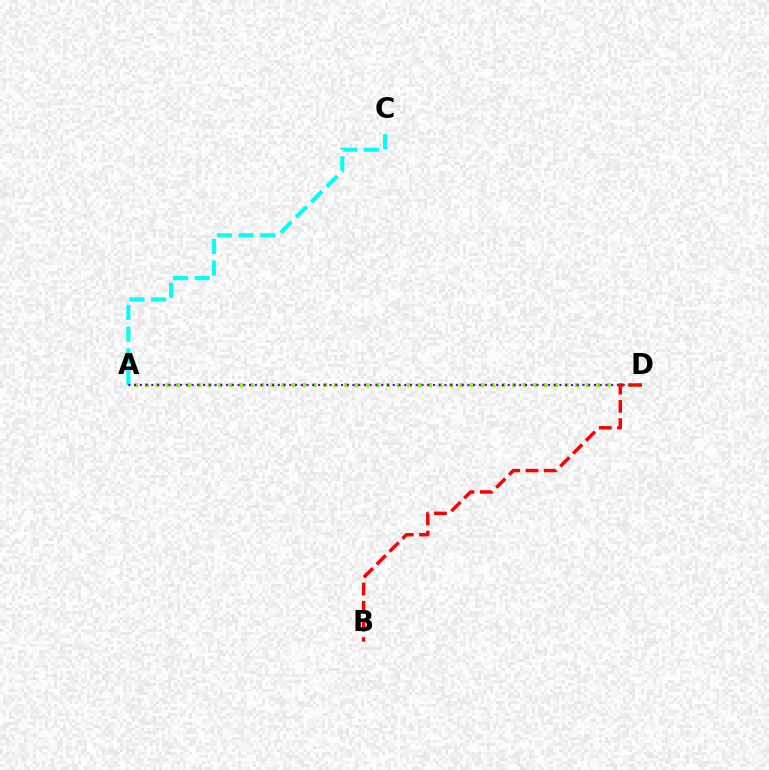{('A', 'D'): [{'color': '#84ff00', 'line_style': 'dotted', 'thickness': 2.85}, {'color': '#7200ff', 'line_style': 'dotted', 'thickness': 1.56}], ('A', 'C'): [{'color': '#00fff6', 'line_style': 'dashed', 'thickness': 2.94}], ('B', 'D'): [{'color': '#ff0000', 'line_style': 'dashed', 'thickness': 2.47}]}